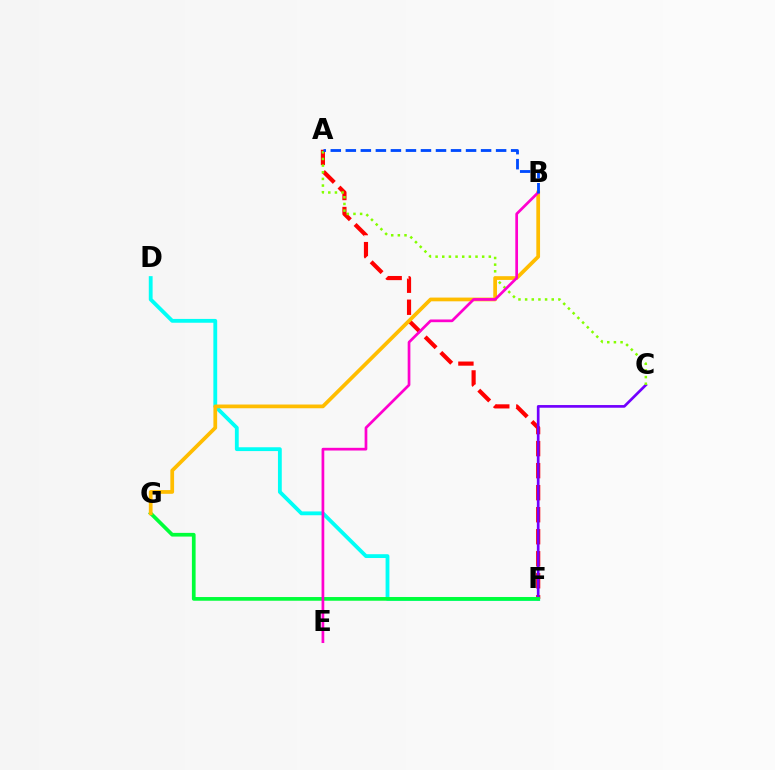{('D', 'F'): [{'color': '#00fff6', 'line_style': 'solid', 'thickness': 2.75}], ('A', 'F'): [{'color': '#ff0000', 'line_style': 'dashed', 'thickness': 2.99}], ('C', 'F'): [{'color': '#7200ff', 'line_style': 'solid', 'thickness': 1.93}], ('F', 'G'): [{'color': '#00ff39', 'line_style': 'solid', 'thickness': 2.67}], ('A', 'C'): [{'color': '#84ff00', 'line_style': 'dotted', 'thickness': 1.81}], ('B', 'G'): [{'color': '#ffbd00', 'line_style': 'solid', 'thickness': 2.69}], ('B', 'E'): [{'color': '#ff00cf', 'line_style': 'solid', 'thickness': 1.95}], ('A', 'B'): [{'color': '#004bff', 'line_style': 'dashed', 'thickness': 2.04}]}